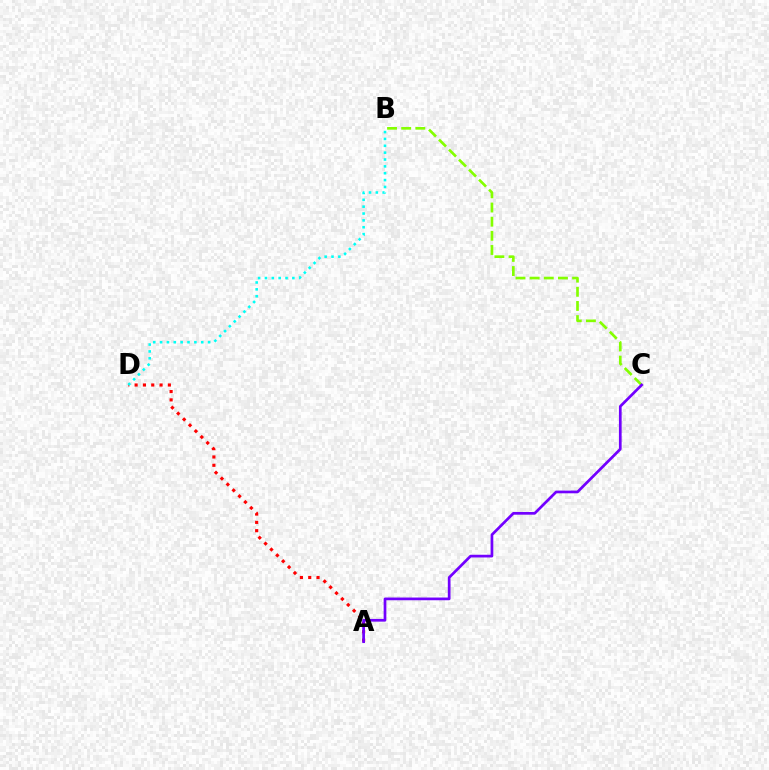{('A', 'D'): [{'color': '#ff0000', 'line_style': 'dotted', 'thickness': 2.26}], ('B', 'C'): [{'color': '#84ff00', 'line_style': 'dashed', 'thickness': 1.92}], ('B', 'D'): [{'color': '#00fff6', 'line_style': 'dotted', 'thickness': 1.86}], ('A', 'C'): [{'color': '#7200ff', 'line_style': 'solid', 'thickness': 1.95}]}